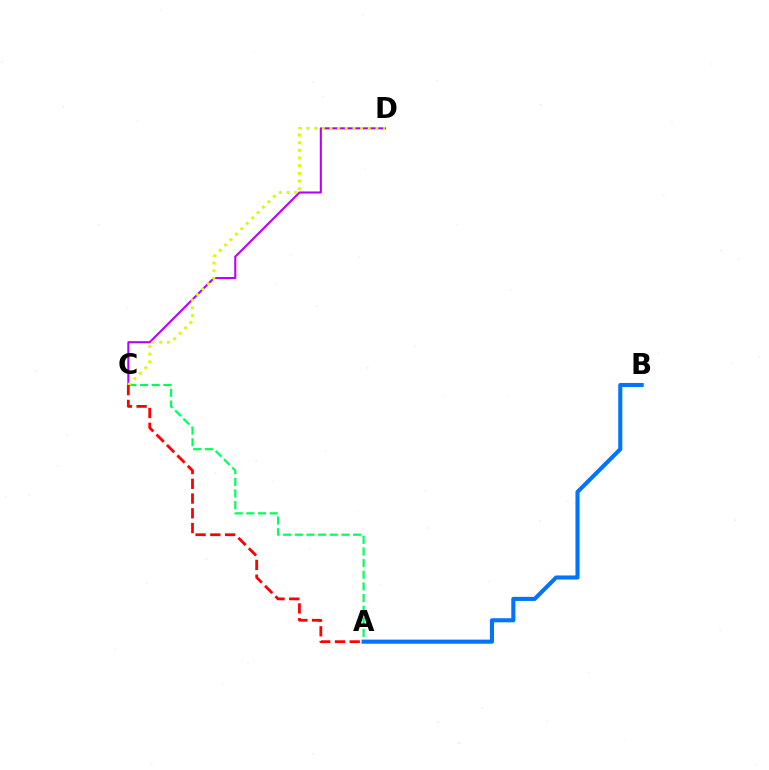{('A', 'C'): [{'color': '#00ff5c', 'line_style': 'dashed', 'thickness': 1.58}, {'color': '#ff0000', 'line_style': 'dashed', 'thickness': 2.0}], ('C', 'D'): [{'color': '#b900ff', 'line_style': 'solid', 'thickness': 1.5}, {'color': '#d1ff00', 'line_style': 'dotted', 'thickness': 2.08}], ('A', 'B'): [{'color': '#0074ff', 'line_style': 'solid', 'thickness': 2.94}]}